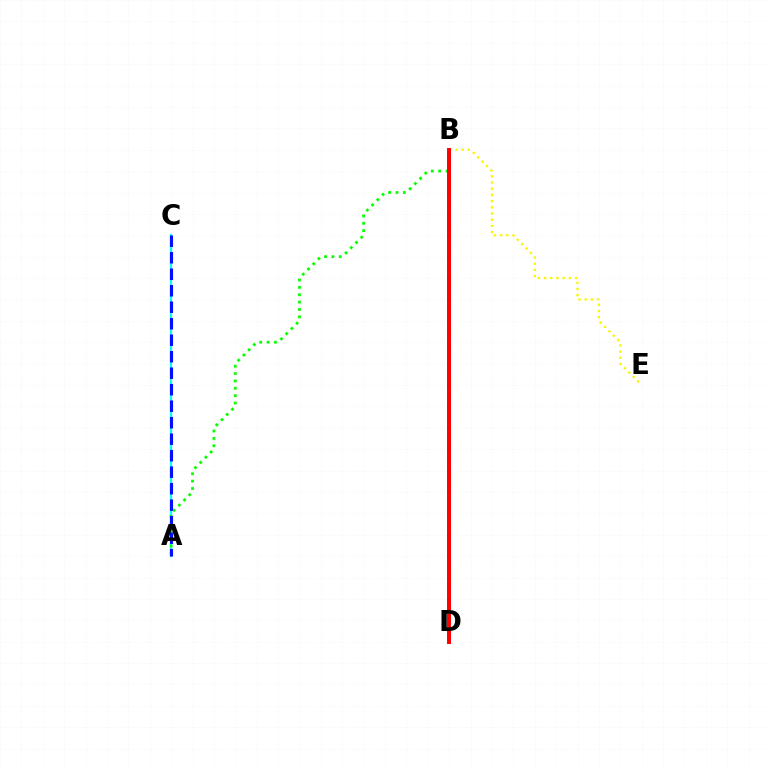{('A', 'C'): [{'color': '#00fff6', 'line_style': 'solid', 'thickness': 1.62}, {'color': '#0010ff', 'line_style': 'dashed', 'thickness': 2.24}], ('B', 'E'): [{'color': '#fcf500', 'line_style': 'dotted', 'thickness': 1.68}], ('A', 'B'): [{'color': '#08ff00', 'line_style': 'dotted', 'thickness': 2.0}], ('B', 'D'): [{'color': '#ee00ff', 'line_style': 'dotted', 'thickness': 1.86}, {'color': '#ff0000', 'line_style': 'solid', 'thickness': 2.85}]}